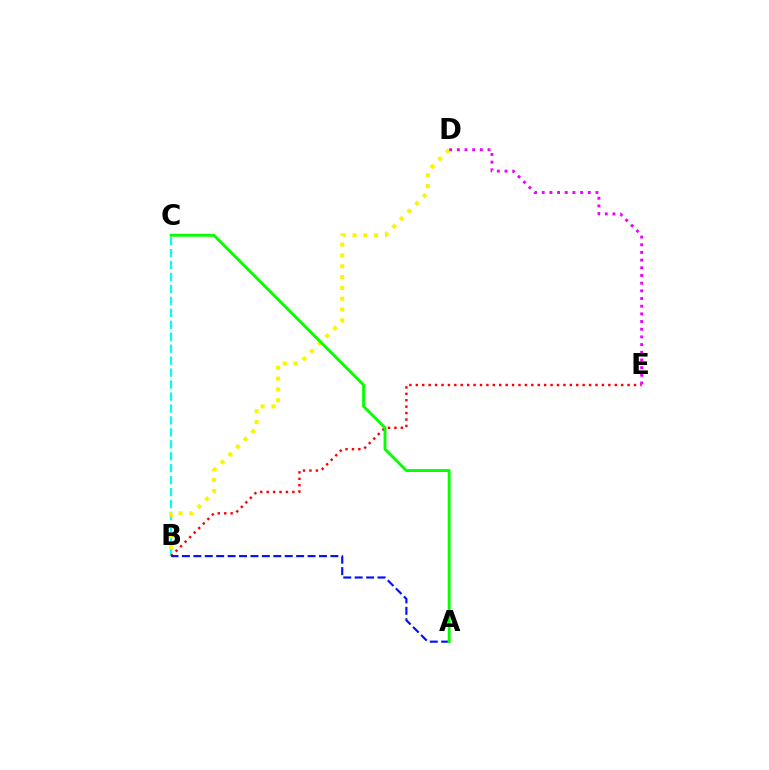{('B', 'C'): [{'color': '#00fff6', 'line_style': 'dashed', 'thickness': 1.62}], ('B', 'E'): [{'color': '#ff0000', 'line_style': 'dotted', 'thickness': 1.74}], ('B', 'D'): [{'color': '#fcf500', 'line_style': 'dotted', 'thickness': 2.94}], ('A', 'B'): [{'color': '#0010ff', 'line_style': 'dashed', 'thickness': 1.55}], ('A', 'C'): [{'color': '#08ff00', 'line_style': 'solid', 'thickness': 2.09}], ('D', 'E'): [{'color': '#ee00ff', 'line_style': 'dotted', 'thickness': 2.09}]}